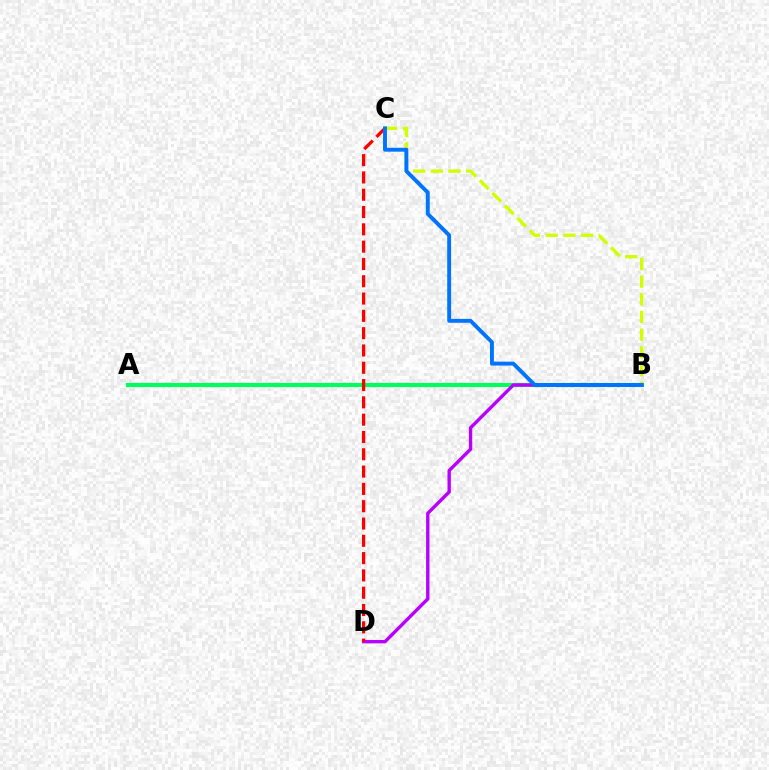{('A', 'B'): [{'color': '#00ff5c', 'line_style': 'solid', 'thickness': 2.98}], ('B', 'D'): [{'color': '#b900ff', 'line_style': 'solid', 'thickness': 2.43}], ('C', 'D'): [{'color': '#ff0000', 'line_style': 'dashed', 'thickness': 2.35}], ('B', 'C'): [{'color': '#d1ff00', 'line_style': 'dashed', 'thickness': 2.4}, {'color': '#0074ff', 'line_style': 'solid', 'thickness': 2.82}]}